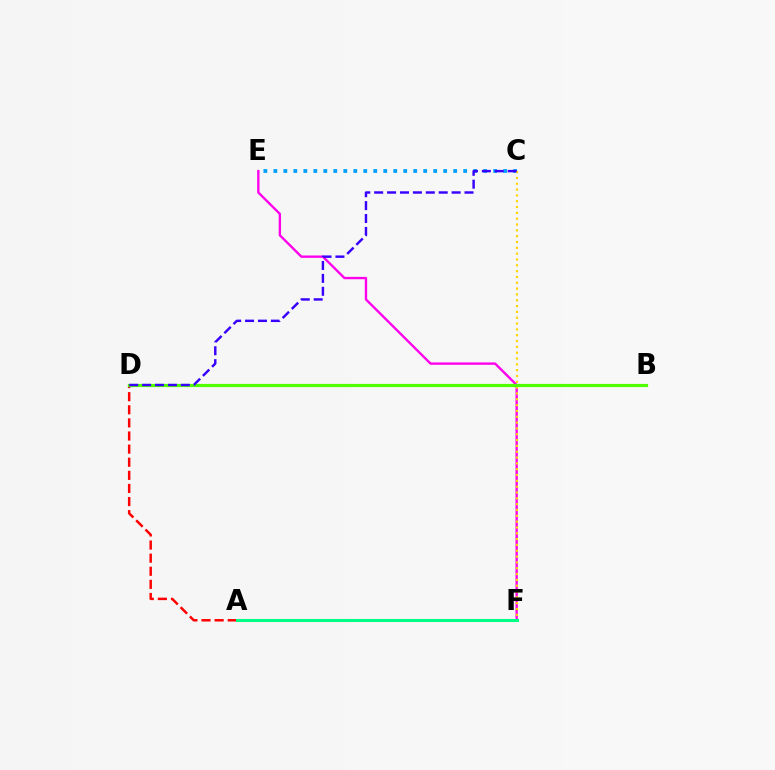{('C', 'E'): [{'color': '#009eff', 'line_style': 'dotted', 'thickness': 2.71}], ('A', 'D'): [{'color': '#ff0000', 'line_style': 'dashed', 'thickness': 1.78}], ('E', 'F'): [{'color': '#ff00ed', 'line_style': 'solid', 'thickness': 1.7}], ('C', 'F'): [{'color': '#ffd500', 'line_style': 'dotted', 'thickness': 1.58}], ('B', 'D'): [{'color': '#4fff00', 'line_style': 'solid', 'thickness': 2.29}], ('C', 'D'): [{'color': '#3700ff', 'line_style': 'dashed', 'thickness': 1.75}], ('A', 'F'): [{'color': '#00ff86', 'line_style': 'solid', 'thickness': 2.2}]}